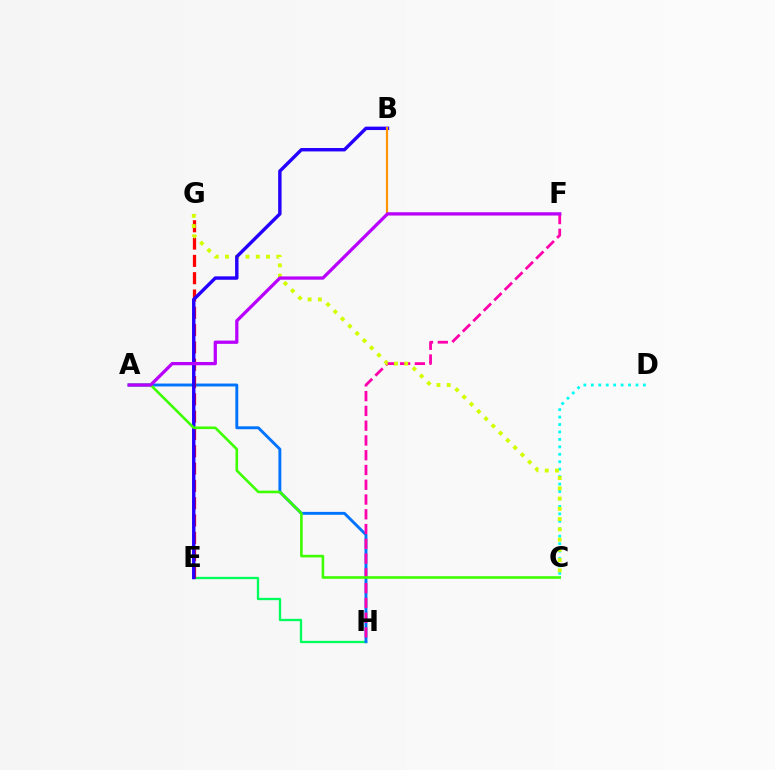{('E', 'H'): [{'color': '#00ff5c', 'line_style': 'solid', 'thickness': 1.67}], ('C', 'D'): [{'color': '#00fff6', 'line_style': 'dotted', 'thickness': 2.02}], ('A', 'H'): [{'color': '#0074ff', 'line_style': 'solid', 'thickness': 2.09}], ('E', 'G'): [{'color': '#ff0000', 'line_style': 'dashed', 'thickness': 2.35}], ('F', 'H'): [{'color': '#ff00ac', 'line_style': 'dashed', 'thickness': 2.01}], ('C', 'G'): [{'color': '#d1ff00', 'line_style': 'dotted', 'thickness': 2.79}], ('B', 'E'): [{'color': '#2500ff', 'line_style': 'solid', 'thickness': 2.45}], ('A', 'C'): [{'color': '#3dff00', 'line_style': 'solid', 'thickness': 1.88}], ('B', 'F'): [{'color': '#ff9400', 'line_style': 'solid', 'thickness': 1.56}], ('A', 'F'): [{'color': '#b900ff', 'line_style': 'solid', 'thickness': 2.35}]}